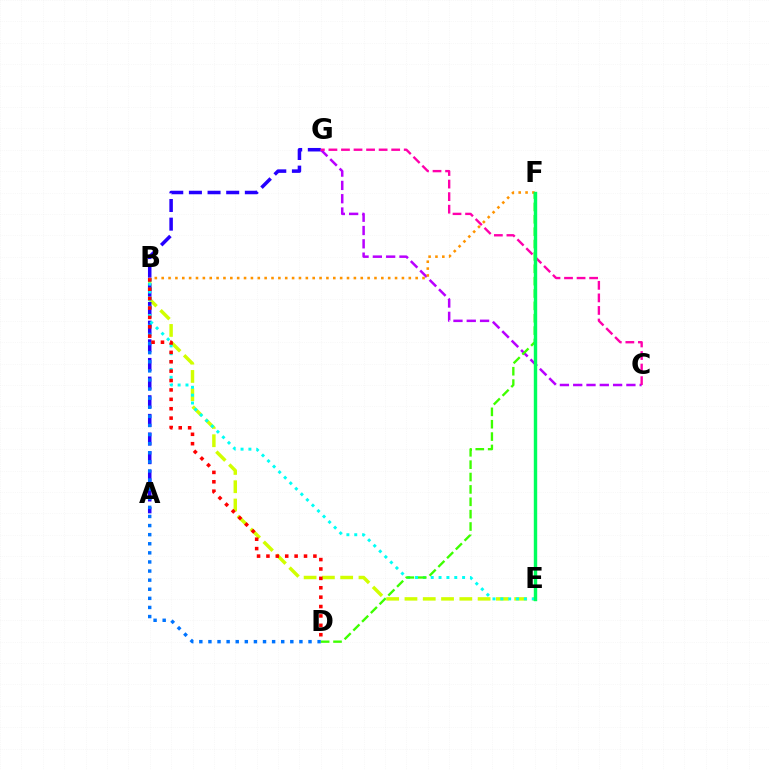{('B', 'E'): [{'color': '#d1ff00', 'line_style': 'dashed', 'thickness': 2.48}, {'color': '#00fff6', 'line_style': 'dotted', 'thickness': 2.13}], ('A', 'G'): [{'color': '#2500ff', 'line_style': 'dashed', 'thickness': 2.53}], ('B', 'D'): [{'color': '#0074ff', 'line_style': 'dotted', 'thickness': 2.47}, {'color': '#ff0000', 'line_style': 'dotted', 'thickness': 2.55}], ('C', 'G'): [{'color': '#b900ff', 'line_style': 'dashed', 'thickness': 1.81}, {'color': '#ff00ac', 'line_style': 'dashed', 'thickness': 1.71}], ('B', 'F'): [{'color': '#ff9400', 'line_style': 'dotted', 'thickness': 1.86}], ('D', 'F'): [{'color': '#3dff00', 'line_style': 'dashed', 'thickness': 1.68}], ('E', 'F'): [{'color': '#00ff5c', 'line_style': 'solid', 'thickness': 2.46}]}